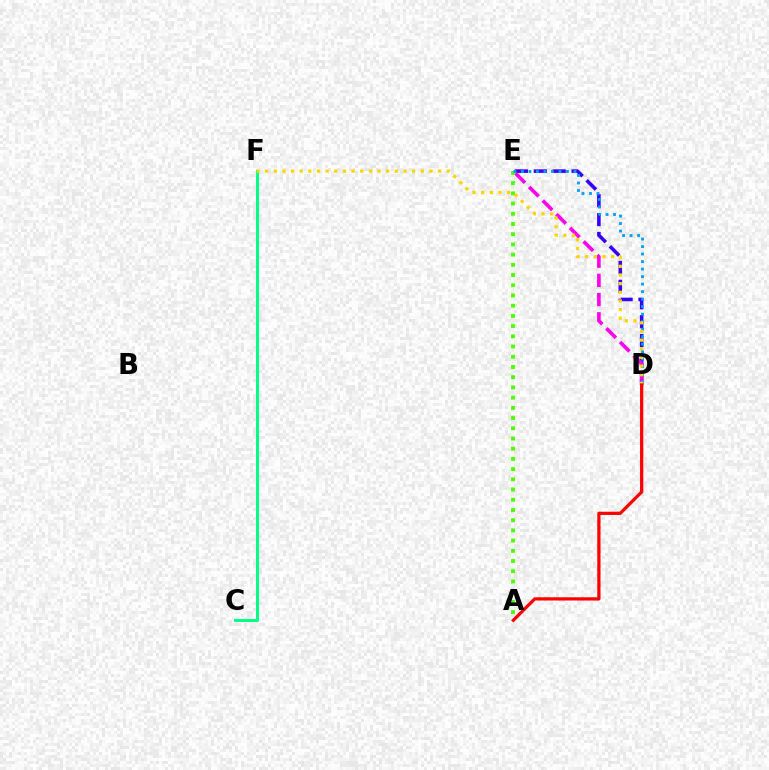{('D', 'E'): [{'color': '#3700ff', 'line_style': 'dashed', 'thickness': 2.57}, {'color': '#ff00ed', 'line_style': 'dashed', 'thickness': 2.62}, {'color': '#009eff', 'line_style': 'dotted', 'thickness': 2.04}], ('A', 'E'): [{'color': '#4fff00', 'line_style': 'dotted', 'thickness': 2.78}], ('C', 'F'): [{'color': '#00ff86', 'line_style': 'solid', 'thickness': 2.16}], ('D', 'F'): [{'color': '#ffd500', 'line_style': 'dotted', 'thickness': 2.35}], ('A', 'D'): [{'color': '#ff0000', 'line_style': 'solid', 'thickness': 2.33}]}